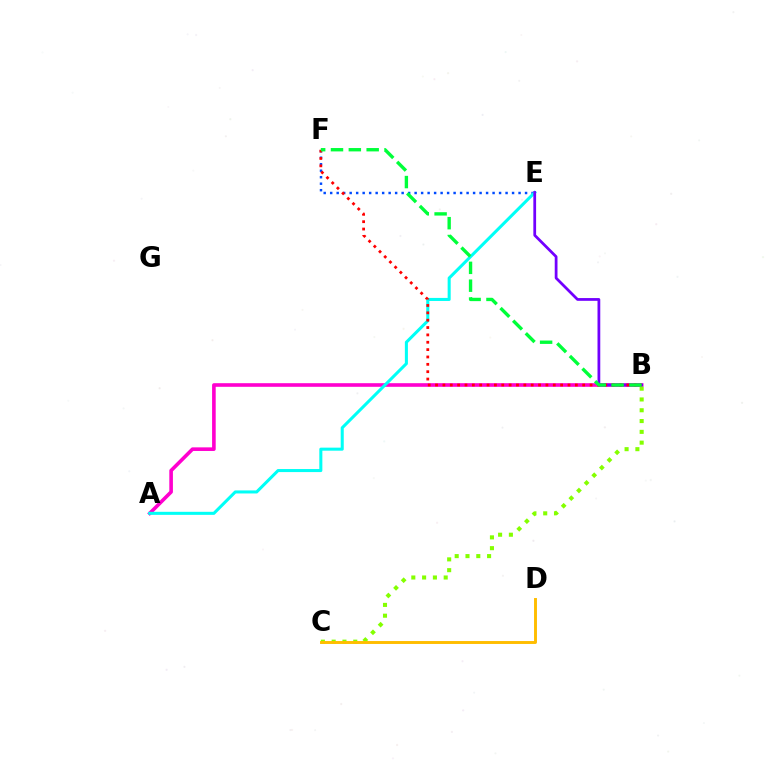{('A', 'B'): [{'color': '#ff00cf', 'line_style': 'solid', 'thickness': 2.6}], ('E', 'F'): [{'color': '#004bff', 'line_style': 'dotted', 'thickness': 1.76}], ('A', 'E'): [{'color': '#00fff6', 'line_style': 'solid', 'thickness': 2.19}], ('B', 'E'): [{'color': '#7200ff', 'line_style': 'solid', 'thickness': 1.99}], ('B', 'F'): [{'color': '#ff0000', 'line_style': 'dotted', 'thickness': 2.0}, {'color': '#00ff39', 'line_style': 'dashed', 'thickness': 2.42}], ('B', 'C'): [{'color': '#84ff00', 'line_style': 'dotted', 'thickness': 2.93}], ('C', 'D'): [{'color': '#ffbd00', 'line_style': 'solid', 'thickness': 2.1}]}